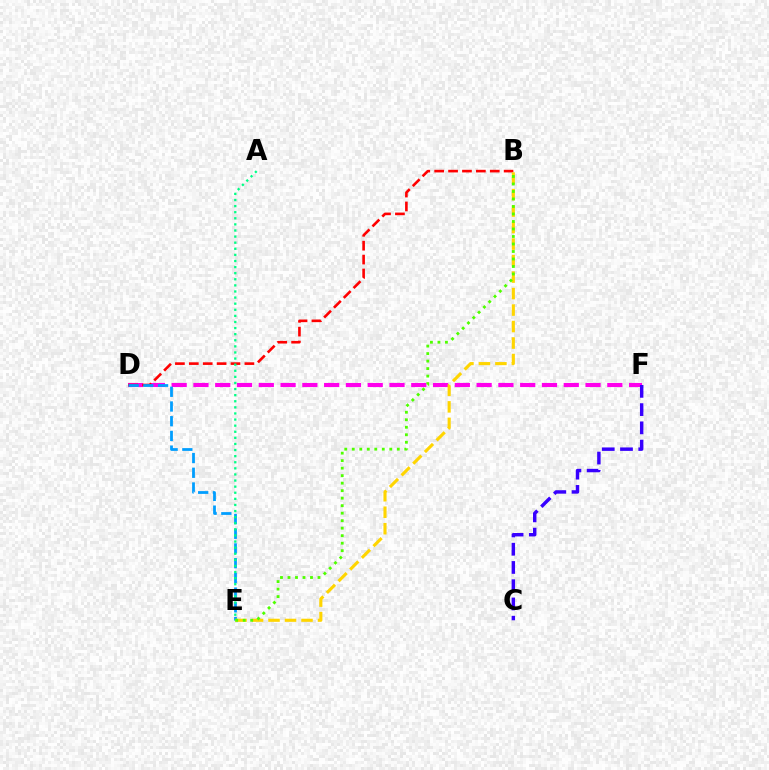{('D', 'F'): [{'color': '#ff00ed', 'line_style': 'dashed', 'thickness': 2.96}], ('B', 'D'): [{'color': '#ff0000', 'line_style': 'dashed', 'thickness': 1.89}], ('C', 'F'): [{'color': '#3700ff', 'line_style': 'dashed', 'thickness': 2.48}], ('D', 'E'): [{'color': '#009eff', 'line_style': 'dashed', 'thickness': 2.0}], ('B', 'E'): [{'color': '#ffd500', 'line_style': 'dashed', 'thickness': 2.24}, {'color': '#4fff00', 'line_style': 'dotted', 'thickness': 2.04}], ('A', 'E'): [{'color': '#00ff86', 'line_style': 'dotted', 'thickness': 1.66}]}